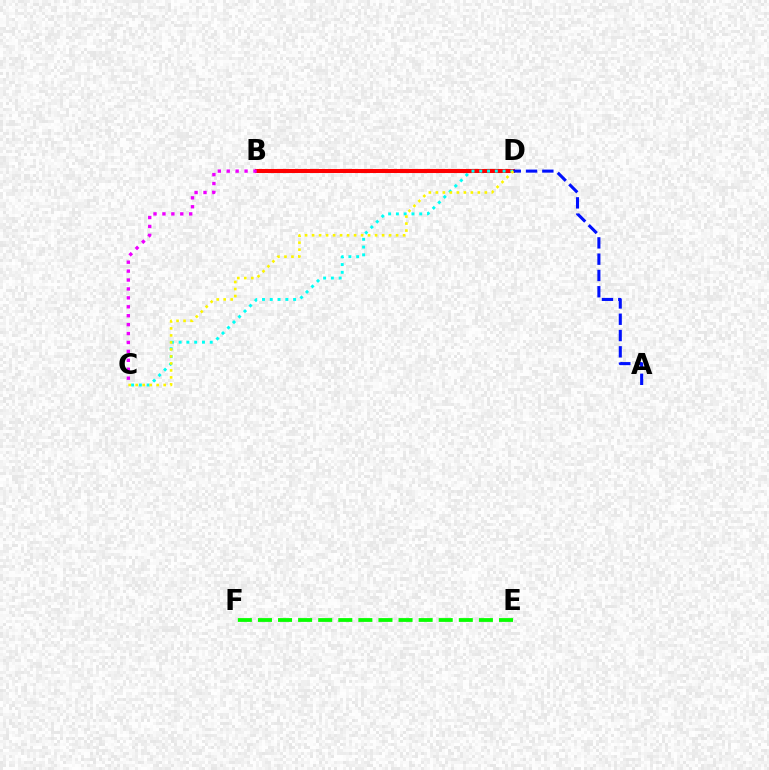{('E', 'F'): [{'color': '#08ff00', 'line_style': 'dashed', 'thickness': 2.73}], ('B', 'D'): [{'color': '#ff0000', 'line_style': 'solid', 'thickness': 2.91}], ('C', 'D'): [{'color': '#00fff6', 'line_style': 'dotted', 'thickness': 2.11}, {'color': '#fcf500', 'line_style': 'dotted', 'thickness': 1.9}], ('A', 'D'): [{'color': '#0010ff', 'line_style': 'dashed', 'thickness': 2.21}], ('B', 'C'): [{'color': '#ee00ff', 'line_style': 'dotted', 'thickness': 2.42}]}